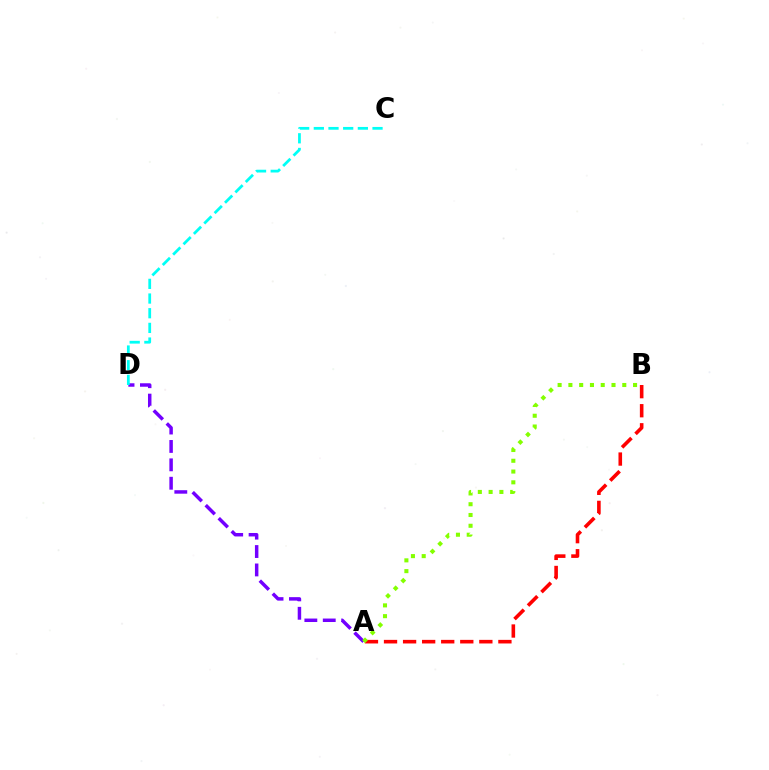{('A', 'D'): [{'color': '#7200ff', 'line_style': 'dashed', 'thickness': 2.5}], ('A', 'B'): [{'color': '#ff0000', 'line_style': 'dashed', 'thickness': 2.59}, {'color': '#84ff00', 'line_style': 'dotted', 'thickness': 2.93}], ('C', 'D'): [{'color': '#00fff6', 'line_style': 'dashed', 'thickness': 1.99}]}